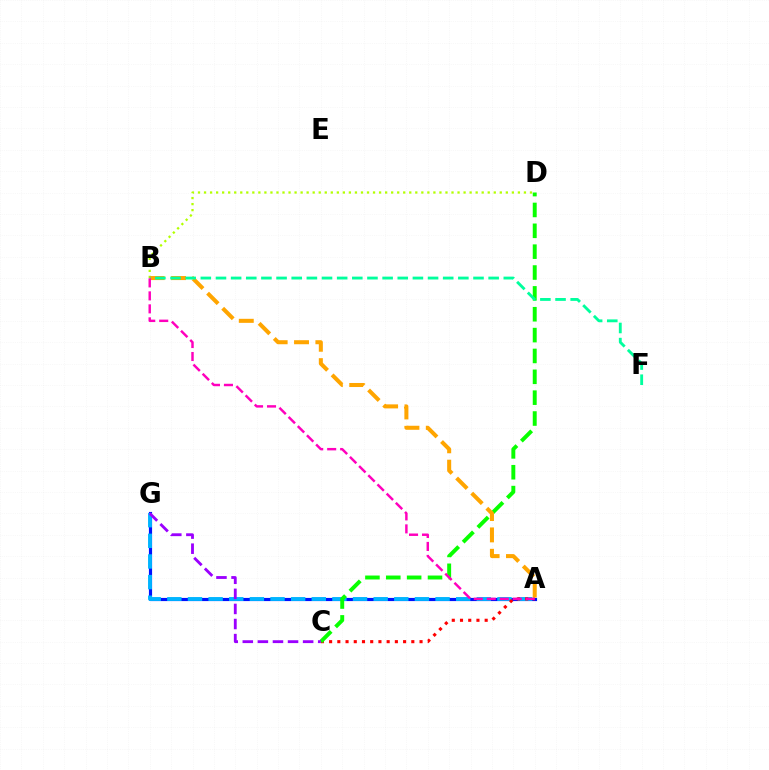{('A', 'G'): [{'color': '#0010ff', 'line_style': 'solid', 'thickness': 2.28}, {'color': '#00b5ff', 'line_style': 'dashed', 'thickness': 2.8}], ('B', 'D'): [{'color': '#b3ff00', 'line_style': 'dotted', 'thickness': 1.64}], ('A', 'C'): [{'color': '#ff0000', 'line_style': 'dotted', 'thickness': 2.23}], ('C', 'D'): [{'color': '#08ff00', 'line_style': 'dashed', 'thickness': 2.83}], ('A', 'B'): [{'color': '#ffa500', 'line_style': 'dashed', 'thickness': 2.9}, {'color': '#ff00bd', 'line_style': 'dashed', 'thickness': 1.76}], ('C', 'G'): [{'color': '#9b00ff', 'line_style': 'dashed', 'thickness': 2.05}], ('B', 'F'): [{'color': '#00ff9d', 'line_style': 'dashed', 'thickness': 2.06}]}